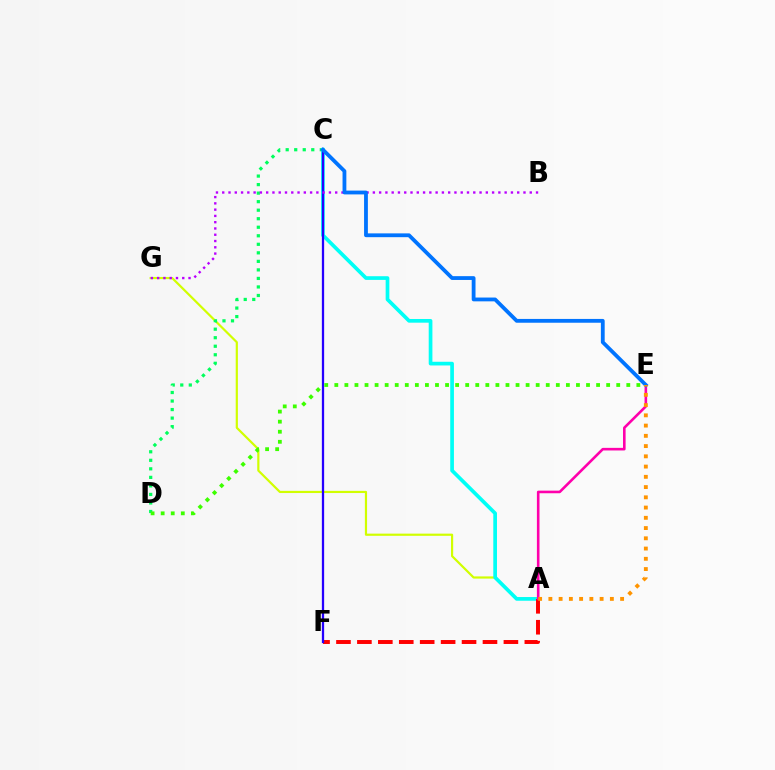{('A', 'G'): [{'color': '#d1ff00', 'line_style': 'solid', 'thickness': 1.58}], ('C', 'D'): [{'color': '#00ff5c', 'line_style': 'dotted', 'thickness': 2.32}], ('A', 'C'): [{'color': '#00fff6', 'line_style': 'solid', 'thickness': 2.66}], ('A', 'F'): [{'color': '#ff0000', 'line_style': 'dashed', 'thickness': 2.84}], ('A', 'E'): [{'color': '#ff00ac', 'line_style': 'solid', 'thickness': 1.87}, {'color': '#ff9400', 'line_style': 'dotted', 'thickness': 2.78}], ('C', 'F'): [{'color': '#2500ff', 'line_style': 'solid', 'thickness': 1.64}], ('B', 'G'): [{'color': '#b900ff', 'line_style': 'dotted', 'thickness': 1.71}], ('C', 'E'): [{'color': '#0074ff', 'line_style': 'solid', 'thickness': 2.74}], ('D', 'E'): [{'color': '#3dff00', 'line_style': 'dotted', 'thickness': 2.74}]}